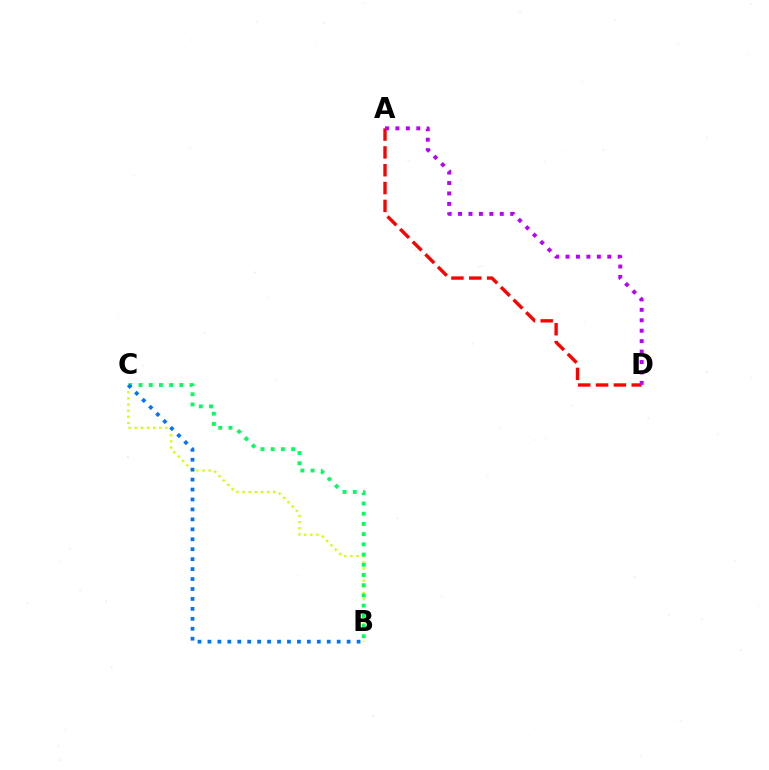{('B', 'C'): [{'color': '#d1ff00', 'line_style': 'dotted', 'thickness': 1.66}, {'color': '#00ff5c', 'line_style': 'dotted', 'thickness': 2.77}, {'color': '#0074ff', 'line_style': 'dotted', 'thickness': 2.7}], ('A', 'D'): [{'color': '#ff0000', 'line_style': 'dashed', 'thickness': 2.42}, {'color': '#b900ff', 'line_style': 'dotted', 'thickness': 2.84}]}